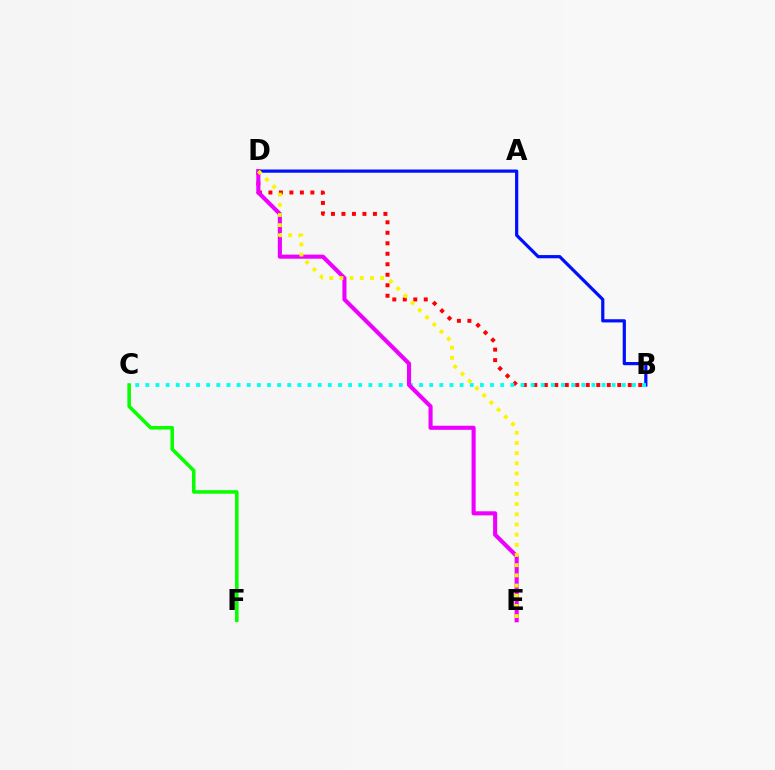{('B', 'D'): [{'color': '#0010ff', 'line_style': 'solid', 'thickness': 2.31}, {'color': '#ff0000', 'line_style': 'dotted', 'thickness': 2.85}], ('B', 'C'): [{'color': '#00fff6', 'line_style': 'dotted', 'thickness': 2.75}], ('C', 'F'): [{'color': '#08ff00', 'line_style': 'solid', 'thickness': 2.57}], ('D', 'E'): [{'color': '#ee00ff', 'line_style': 'solid', 'thickness': 2.95}, {'color': '#fcf500', 'line_style': 'dotted', 'thickness': 2.77}]}